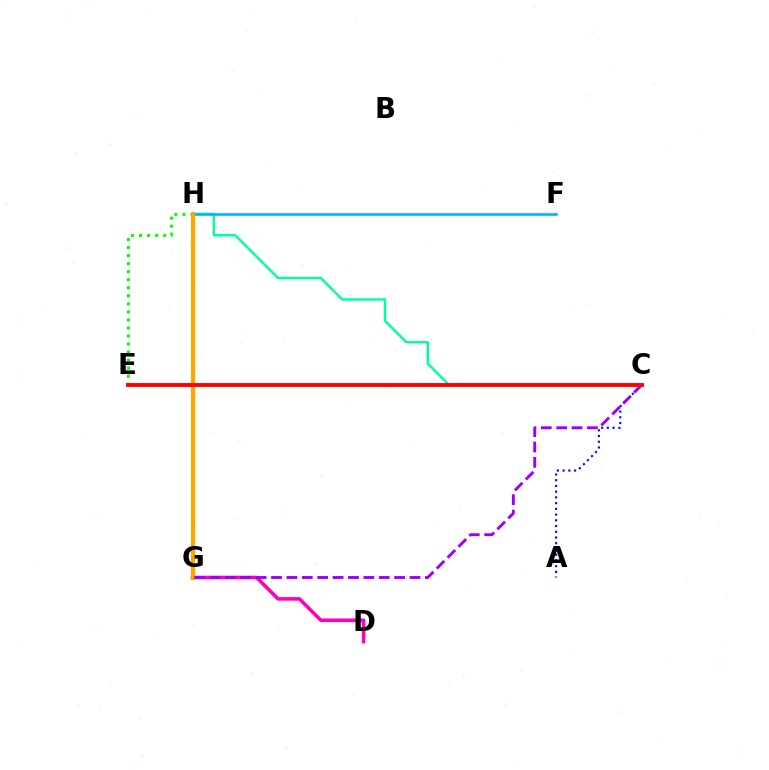{('C', 'H'): [{'color': '#00ff9d', 'line_style': 'solid', 'thickness': 1.74}], ('G', 'H'): [{'color': '#b3ff00', 'line_style': 'solid', 'thickness': 2.43}, {'color': '#ffa500', 'line_style': 'solid', 'thickness': 2.96}], ('D', 'G'): [{'color': '#ff00bd', 'line_style': 'solid', 'thickness': 2.57}], ('E', 'H'): [{'color': '#08ff00', 'line_style': 'dotted', 'thickness': 2.19}], ('A', 'C'): [{'color': '#0010ff', 'line_style': 'dotted', 'thickness': 1.56}], ('F', 'H'): [{'color': '#00b5ff', 'line_style': 'solid', 'thickness': 1.9}], ('C', 'G'): [{'color': '#9b00ff', 'line_style': 'dashed', 'thickness': 2.09}], ('C', 'E'): [{'color': '#ff0000', 'line_style': 'solid', 'thickness': 2.81}]}